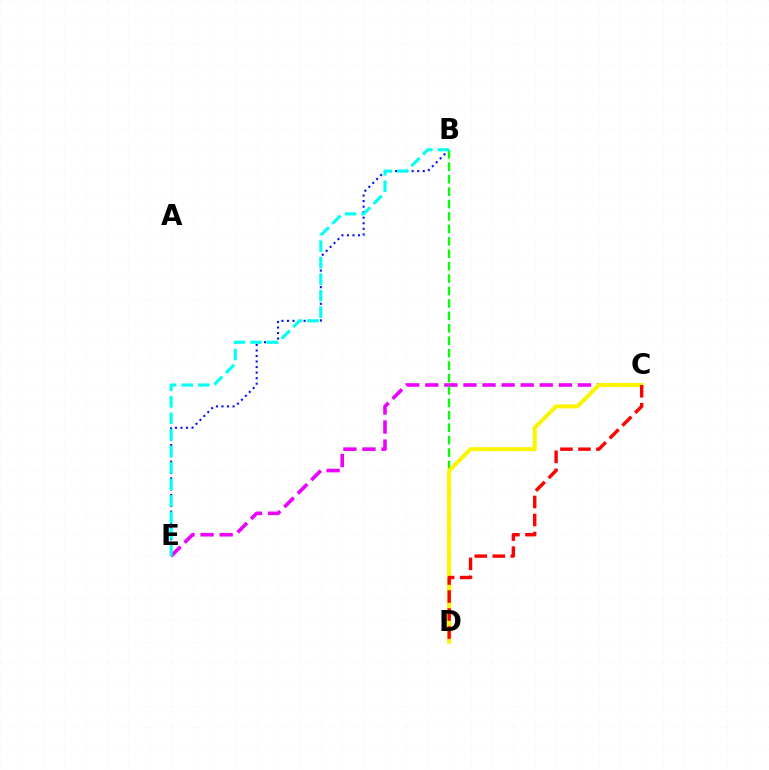{('C', 'E'): [{'color': '#ee00ff', 'line_style': 'dashed', 'thickness': 2.59}], ('B', 'E'): [{'color': '#0010ff', 'line_style': 'dotted', 'thickness': 1.51}, {'color': '#00fff6', 'line_style': 'dashed', 'thickness': 2.24}], ('B', 'D'): [{'color': '#08ff00', 'line_style': 'dashed', 'thickness': 1.69}], ('C', 'D'): [{'color': '#fcf500', 'line_style': 'solid', 'thickness': 2.89}, {'color': '#ff0000', 'line_style': 'dashed', 'thickness': 2.45}]}